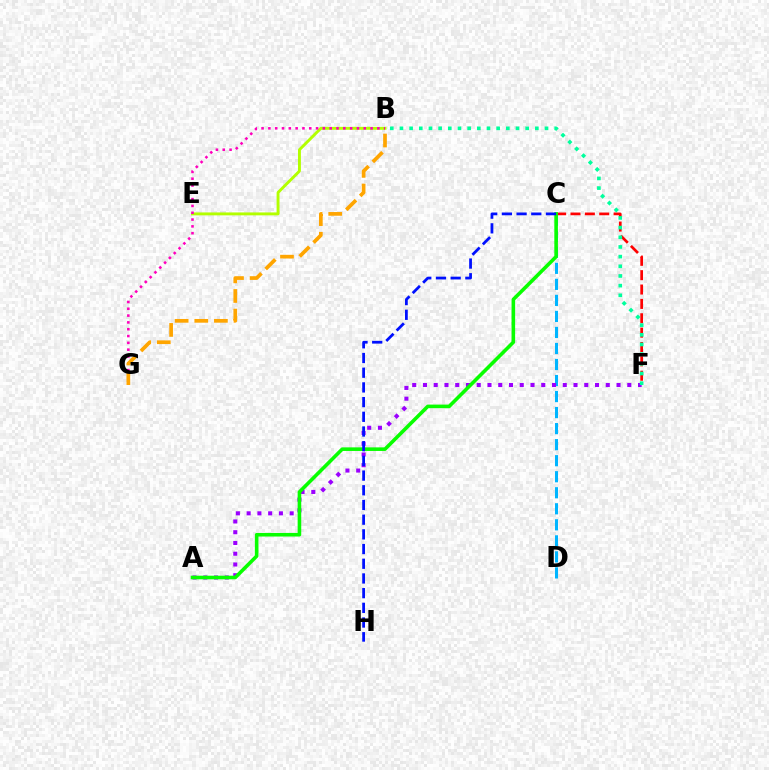{('B', 'E'): [{'color': '#b3ff00', 'line_style': 'solid', 'thickness': 2.1}], ('B', 'G'): [{'color': '#ff00bd', 'line_style': 'dotted', 'thickness': 1.85}, {'color': '#ffa500', 'line_style': 'dashed', 'thickness': 2.67}], ('C', 'D'): [{'color': '#00b5ff', 'line_style': 'dashed', 'thickness': 2.18}], ('C', 'F'): [{'color': '#ff0000', 'line_style': 'dashed', 'thickness': 1.95}], ('A', 'F'): [{'color': '#9b00ff', 'line_style': 'dotted', 'thickness': 2.92}], ('B', 'F'): [{'color': '#00ff9d', 'line_style': 'dotted', 'thickness': 2.63}], ('A', 'C'): [{'color': '#08ff00', 'line_style': 'solid', 'thickness': 2.59}], ('C', 'H'): [{'color': '#0010ff', 'line_style': 'dashed', 'thickness': 2.0}]}